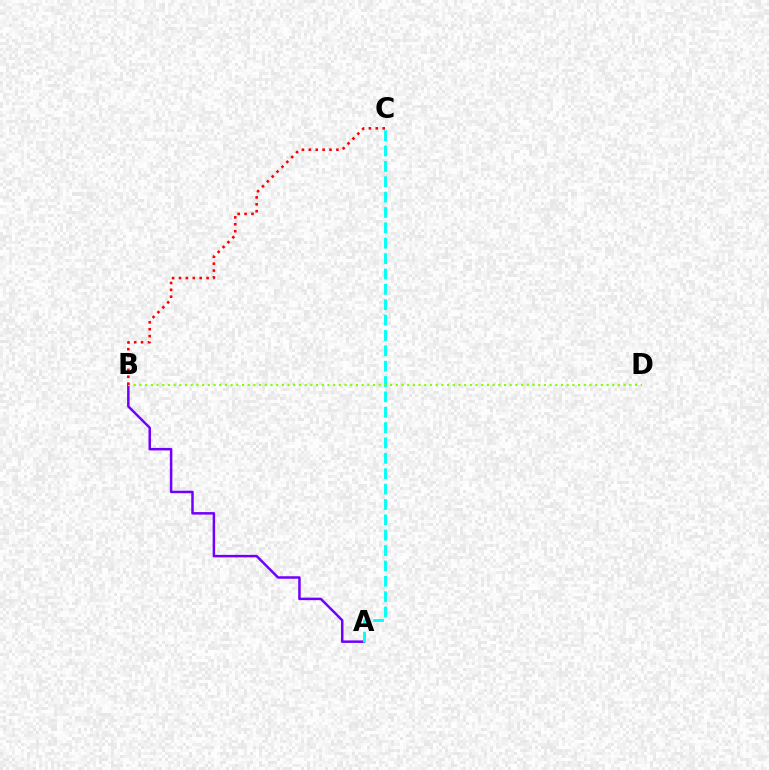{('A', 'B'): [{'color': '#7200ff', 'line_style': 'solid', 'thickness': 1.8}], ('A', 'C'): [{'color': '#00fff6', 'line_style': 'dashed', 'thickness': 2.09}], ('B', 'D'): [{'color': '#84ff00', 'line_style': 'dotted', 'thickness': 1.55}], ('B', 'C'): [{'color': '#ff0000', 'line_style': 'dotted', 'thickness': 1.87}]}